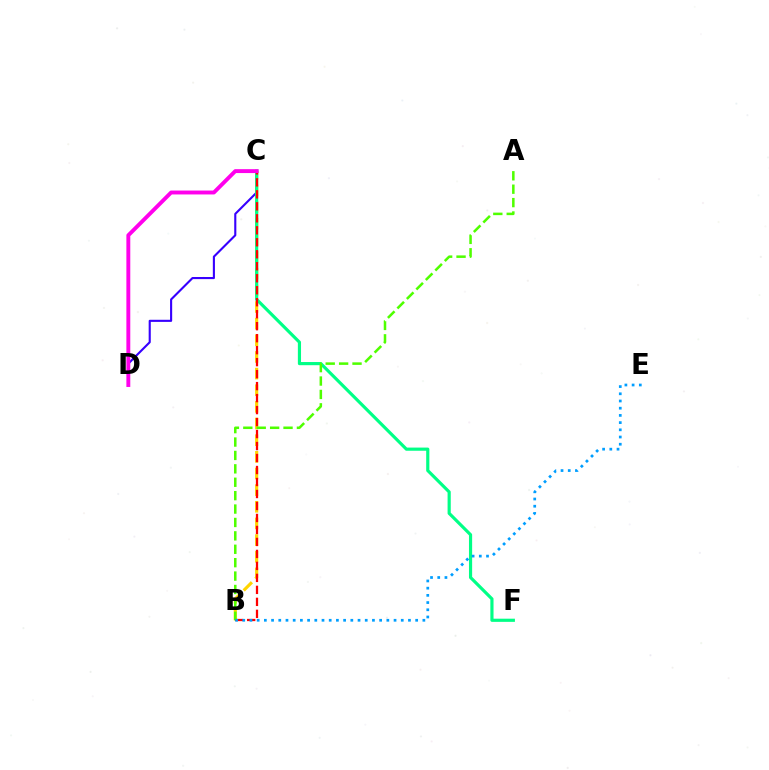{('B', 'C'): [{'color': '#ffd500', 'line_style': 'dashed', 'thickness': 2.26}, {'color': '#ff0000', 'line_style': 'dashed', 'thickness': 1.63}], ('C', 'D'): [{'color': '#3700ff', 'line_style': 'solid', 'thickness': 1.52}, {'color': '#ff00ed', 'line_style': 'solid', 'thickness': 2.81}], ('C', 'F'): [{'color': '#00ff86', 'line_style': 'solid', 'thickness': 2.28}], ('A', 'B'): [{'color': '#4fff00', 'line_style': 'dashed', 'thickness': 1.82}], ('B', 'E'): [{'color': '#009eff', 'line_style': 'dotted', 'thickness': 1.96}]}